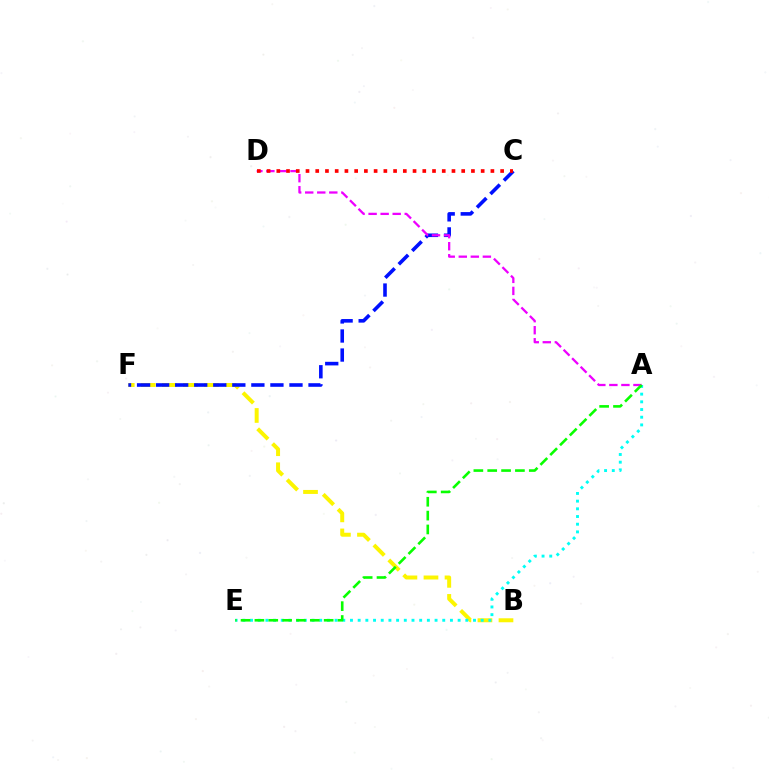{('B', 'F'): [{'color': '#fcf500', 'line_style': 'dashed', 'thickness': 2.86}], ('A', 'E'): [{'color': '#00fff6', 'line_style': 'dotted', 'thickness': 2.09}, {'color': '#08ff00', 'line_style': 'dashed', 'thickness': 1.88}], ('C', 'F'): [{'color': '#0010ff', 'line_style': 'dashed', 'thickness': 2.59}], ('A', 'D'): [{'color': '#ee00ff', 'line_style': 'dashed', 'thickness': 1.64}], ('C', 'D'): [{'color': '#ff0000', 'line_style': 'dotted', 'thickness': 2.64}]}